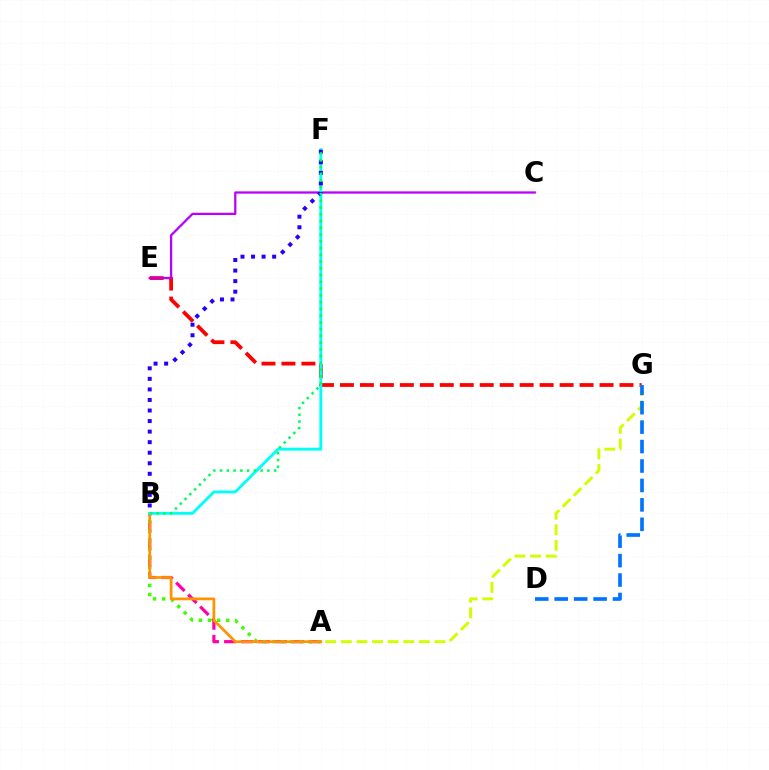{('A', 'B'): [{'color': '#ff00ac', 'line_style': 'dashed', 'thickness': 2.31}, {'color': '#3dff00', 'line_style': 'dotted', 'thickness': 2.48}, {'color': '#ff9400', 'line_style': 'solid', 'thickness': 1.97}], ('E', 'G'): [{'color': '#ff0000', 'line_style': 'dashed', 'thickness': 2.71}], ('A', 'G'): [{'color': '#d1ff00', 'line_style': 'dashed', 'thickness': 2.12}], ('D', 'G'): [{'color': '#0074ff', 'line_style': 'dashed', 'thickness': 2.64}], ('C', 'E'): [{'color': '#b900ff', 'line_style': 'solid', 'thickness': 1.63}], ('B', 'F'): [{'color': '#00fff6', 'line_style': 'solid', 'thickness': 2.07}, {'color': '#2500ff', 'line_style': 'dotted', 'thickness': 2.87}, {'color': '#00ff5c', 'line_style': 'dotted', 'thickness': 1.84}]}